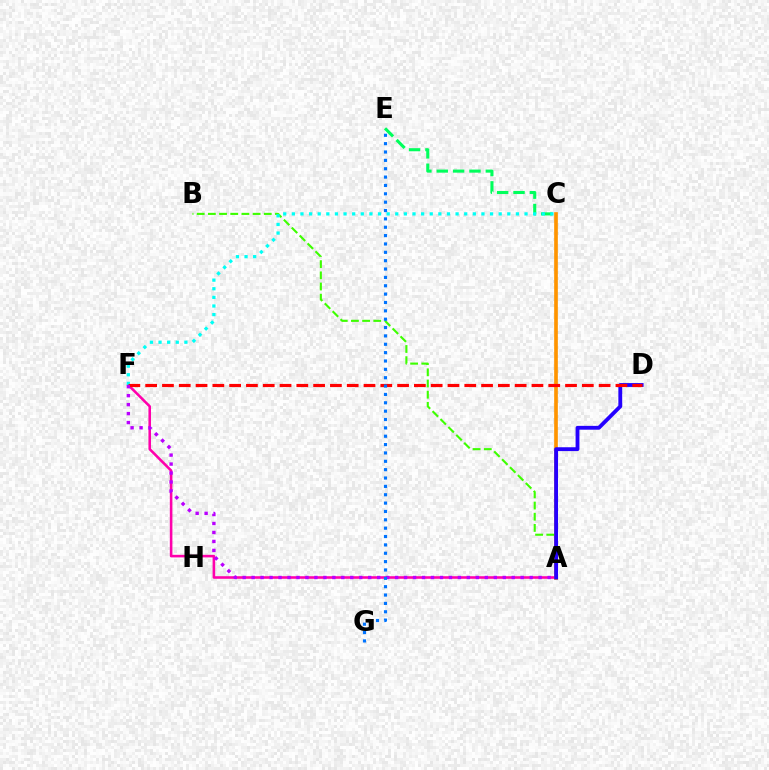{('A', 'F'): [{'color': '#ff00ac', 'line_style': 'solid', 'thickness': 1.86}, {'color': '#b900ff', 'line_style': 'dotted', 'thickness': 2.44}], ('A', 'C'): [{'color': '#d1ff00', 'line_style': 'dotted', 'thickness': 1.57}, {'color': '#ff9400', 'line_style': 'solid', 'thickness': 2.63}], ('A', 'B'): [{'color': '#3dff00', 'line_style': 'dashed', 'thickness': 1.52}], ('C', 'E'): [{'color': '#00ff5c', 'line_style': 'dashed', 'thickness': 2.22}], ('C', 'F'): [{'color': '#00fff6', 'line_style': 'dotted', 'thickness': 2.34}], ('A', 'D'): [{'color': '#2500ff', 'line_style': 'solid', 'thickness': 2.76}], ('D', 'F'): [{'color': '#ff0000', 'line_style': 'dashed', 'thickness': 2.28}], ('E', 'G'): [{'color': '#0074ff', 'line_style': 'dotted', 'thickness': 2.27}]}